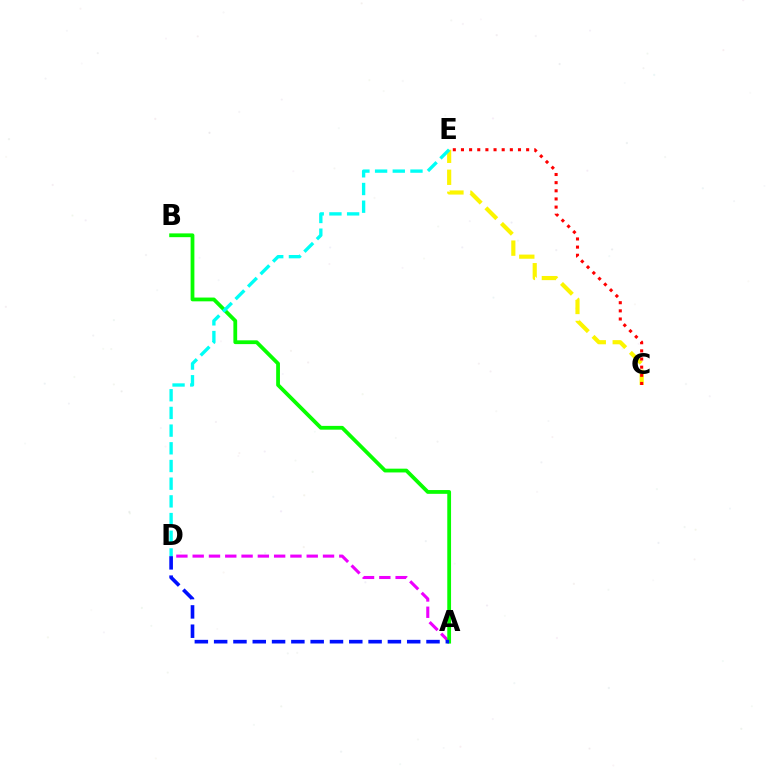{('A', 'D'): [{'color': '#ee00ff', 'line_style': 'dashed', 'thickness': 2.21}, {'color': '#0010ff', 'line_style': 'dashed', 'thickness': 2.62}], ('A', 'B'): [{'color': '#08ff00', 'line_style': 'solid', 'thickness': 2.72}], ('C', 'E'): [{'color': '#fcf500', 'line_style': 'dashed', 'thickness': 2.99}, {'color': '#ff0000', 'line_style': 'dotted', 'thickness': 2.21}], ('D', 'E'): [{'color': '#00fff6', 'line_style': 'dashed', 'thickness': 2.4}]}